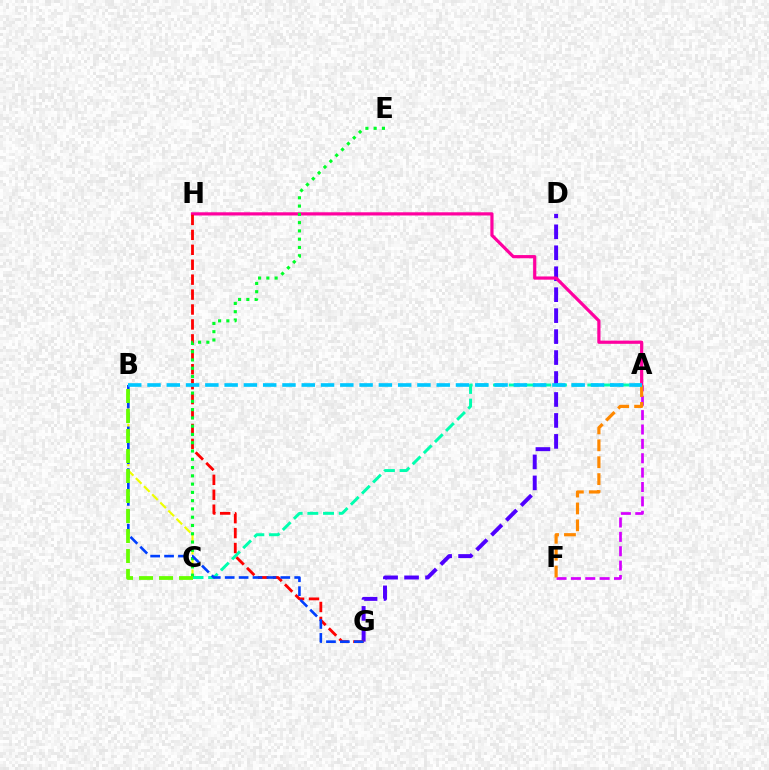{('D', 'G'): [{'color': '#4f00ff', 'line_style': 'dashed', 'thickness': 2.85}], ('A', 'H'): [{'color': '#ff00a0', 'line_style': 'solid', 'thickness': 2.3}], ('B', 'C'): [{'color': '#eeff00', 'line_style': 'dashed', 'thickness': 1.56}, {'color': '#66ff00', 'line_style': 'dashed', 'thickness': 2.72}], ('A', 'F'): [{'color': '#d600ff', 'line_style': 'dashed', 'thickness': 1.95}, {'color': '#ff8800', 'line_style': 'dashed', 'thickness': 2.3}], ('A', 'C'): [{'color': '#00ffaf', 'line_style': 'dashed', 'thickness': 2.13}], ('G', 'H'): [{'color': '#ff0000', 'line_style': 'dashed', 'thickness': 2.03}], ('C', 'E'): [{'color': '#00ff27', 'line_style': 'dotted', 'thickness': 2.25}], ('B', 'G'): [{'color': '#003fff', 'line_style': 'dashed', 'thickness': 1.89}], ('A', 'B'): [{'color': '#00c7ff', 'line_style': 'dashed', 'thickness': 2.62}]}